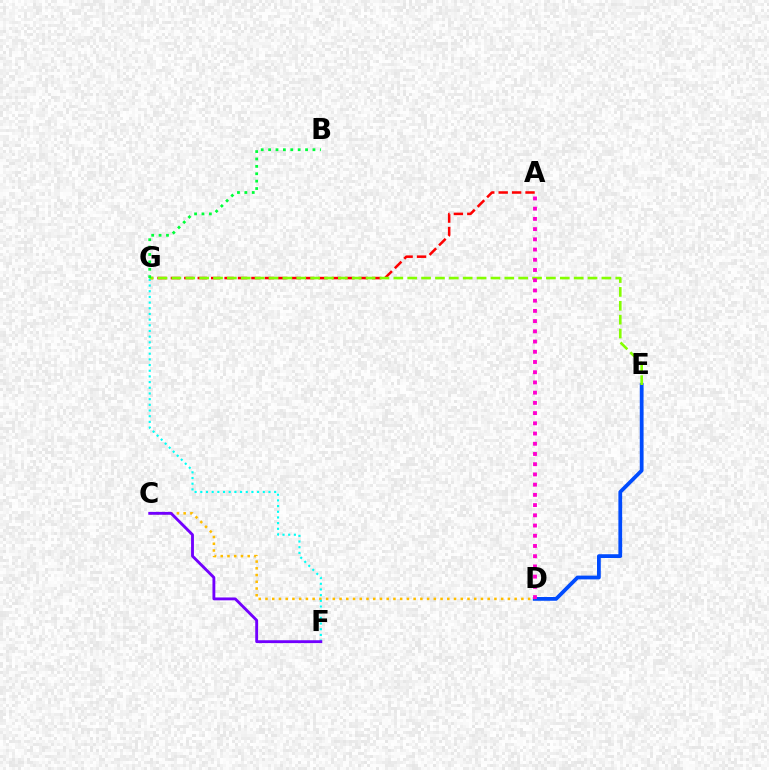{('D', 'E'): [{'color': '#004bff', 'line_style': 'solid', 'thickness': 2.72}], ('A', 'G'): [{'color': '#ff0000', 'line_style': 'dashed', 'thickness': 1.82}], ('C', 'D'): [{'color': '#ffbd00', 'line_style': 'dotted', 'thickness': 1.83}], ('F', 'G'): [{'color': '#00fff6', 'line_style': 'dotted', 'thickness': 1.54}], ('E', 'G'): [{'color': '#84ff00', 'line_style': 'dashed', 'thickness': 1.88}], ('C', 'F'): [{'color': '#7200ff', 'line_style': 'solid', 'thickness': 2.06}], ('B', 'G'): [{'color': '#00ff39', 'line_style': 'dotted', 'thickness': 2.01}], ('A', 'D'): [{'color': '#ff00cf', 'line_style': 'dotted', 'thickness': 2.78}]}